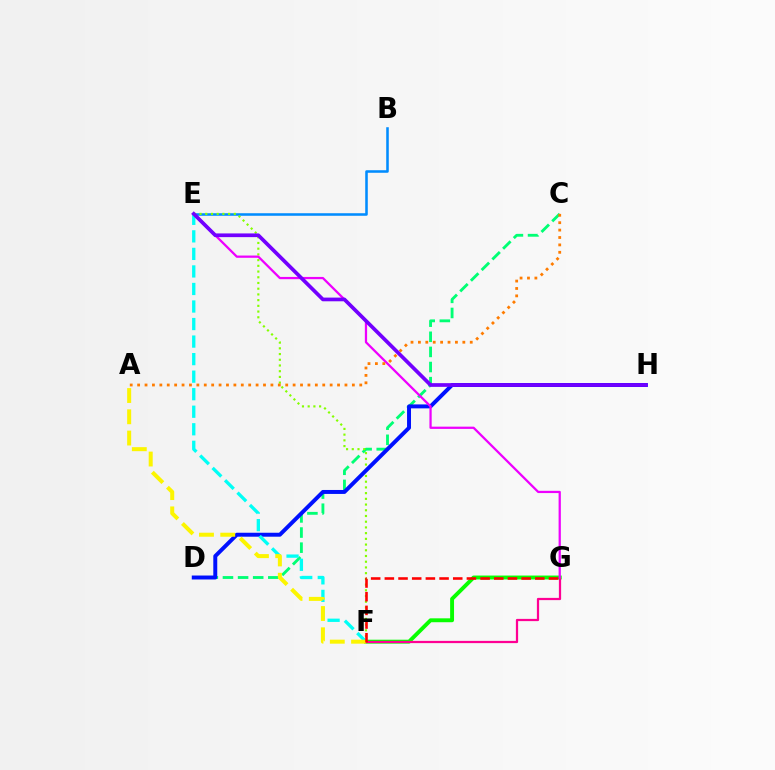{('F', 'G'): [{'color': '#08ff00', 'line_style': 'solid', 'thickness': 2.81}, {'color': '#ff0094', 'line_style': 'solid', 'thickness': 1.61}, {'color': '#ff0000', 'line_style': 'dashed', 'thickness': 1.86}], ('B', 'E'): [{'color': '#008cff', 'line_style': 'solid', 'thickness': 1.84}], ('C', 'D'): [{'color': '#00ff74', 'line_style': 'dashed', 'thickness': 2.05}], ('E', 'F'): [{'color': '#84ff00', 'line_style': 'dotted', 'thickness': 1.55}, {'color': '#00fff6', 'line_style': 'dashed', 'thickness': 2.38}], ('D', 'H'): [{'color': '#0010ff', 'line_style': 'solid', 'thickness': 2.85}], ('A', 'F'): [{'color': '#fcf500', 'line_style': 'dashed', 'thickness': 2.89}], ('E', 'G'): [{'color': '#ee00ff', 'line_style': 'solid', 'thickness': 1.62}], ('A', 'C'): [{'color': '#ff7c00', 'line_style': 'dotted', 'thickness': 2.01}], ('E', 'H'): [{'color': '#7200ff', 'line_style': 'solid', 'thickness': 2.66}]}